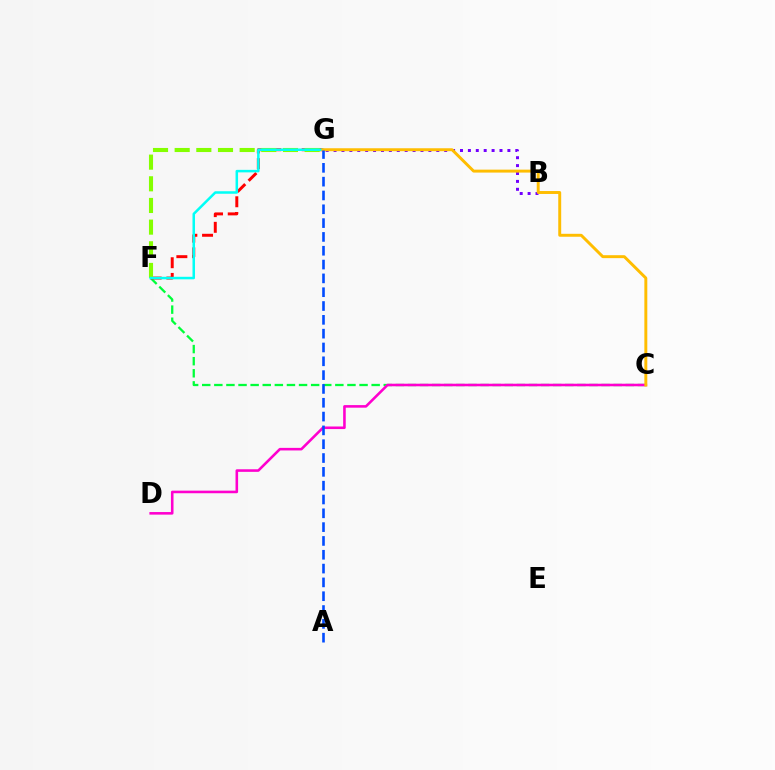{('C', 'F'): [{'color': '#00ff39', 'line_style': 'dashed', 'thickness': 1.64}], ('C', 'D'): [{'color': '#ff00cf', 'line_style': 'solid', 'thickness': 1.86}], ('F', 'G'): [{'color': '#ff0000', 'line_style': 'dashed', 'thickness': 2.13}, {'color': '#84ff00', 'line_style': 'dashed', 'thickness': 2.94}, {'color': '#00fff6', 'line_style': 'solid', 'thickness': 1.81}], ('B', 'G'): [{'color': '#7200ff', 'line_style': 'dotted', 'thickness': 2.15}], ('C', 'G'): [{'color': '#ffbd00', 'line_style': 'solid', 'thickness': 2.12}], ('A', 'G'): [{'color': '#004bff', 'line_style': 'dashed', 'thickness': 1.88}]}